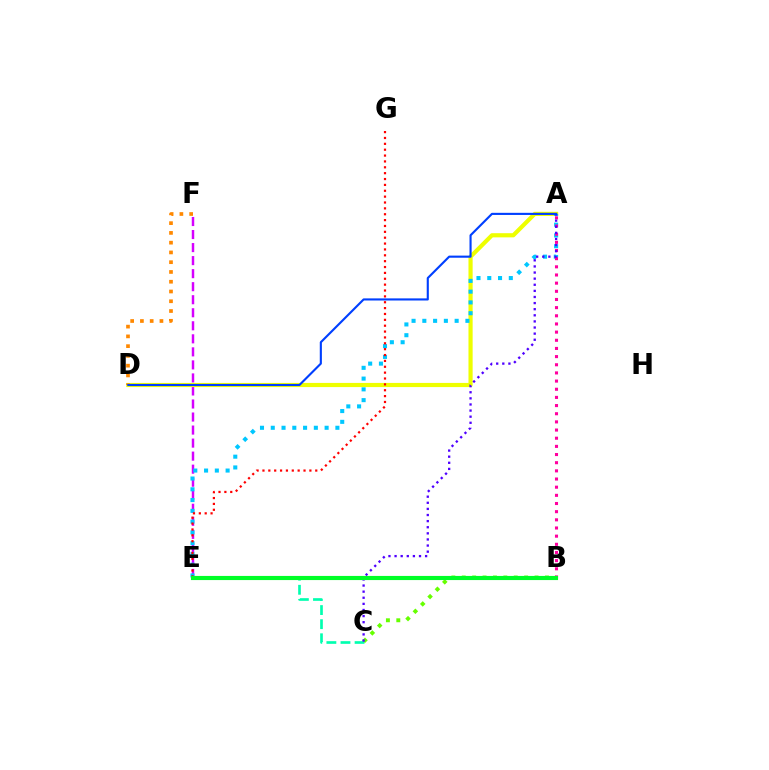{('C', 'E'): [{'color': '#00ffaf', 'line_style': 'dashed', 'thickness': 1.92}], ('B', 'C'): [{'color': '#66ff00', 'line_style': 'dotted', 'thickness': 2.82}], ('E', 'F'): [{'color': '#d600ff', 'line_style': 'dashed', 'thickness': 1.77}], ('A', 'D'): [{'color': '#eeff00', 'line_style': 'solid', 'thickness': 3.0}, {'color': '#003fff', 'line_style': 'solid', 'thickness': 1.53}], ('A', 'E'): [{'color': '#00c7ff', 'line_style': 'dotted', 'thickness': 2.93}], ('A', 'B'): [{'color': '#ff00a0', 'line_style': 'dotted', 'thickness': 2.22}], ('E', 'G'): [{'color': '#ff0000', 'line_style': 'dotted', 'thickness': 1.59}], ('A', 'C'): [{'color': '#4f00ff', 'line_style': 'dotted', 'thickness': 1.66}], ('D', 'F'): [{'color': '#ff8800', 'line_style': 'dotted', 'thickness': 2.65}], ('B', 'E'): [{'color': '#00ff27', 'line_style': 'solid', 'thickness': 2.98}]}